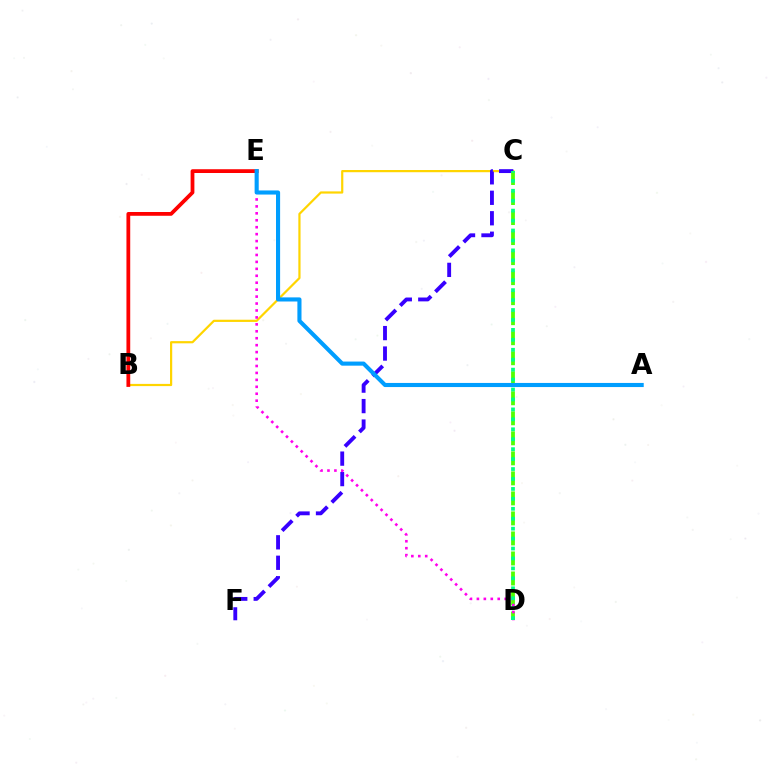{('B', 'C'): [{'color': '#ffd500', 'line_style': 'solid', 'thickness': 1.59}], ('C', 'F'): [{'color': '#3700ff', 'line_style': 'dashed', 'thickness': 2.78}], ('B', 'E'): [{'color': '#ff0000', 'line_style': 'solid', 'thickness': 2.72}], ('C', 'D'): [{'color': '#4fff00', 'line_style': 'dashed', 'thickness': 2.72}, {'color': '#00ff86', 'line_style': 'dotted', 'thickness': 2.7}], ('D', 'E'): [{'color': '#ff00ed', 'line_style': 'dotted', 'thickness': 1.89}], ('A', 'E'): [{'color': '#009eff', 'line_style': 'solid', 'thickness': 2.96}]}